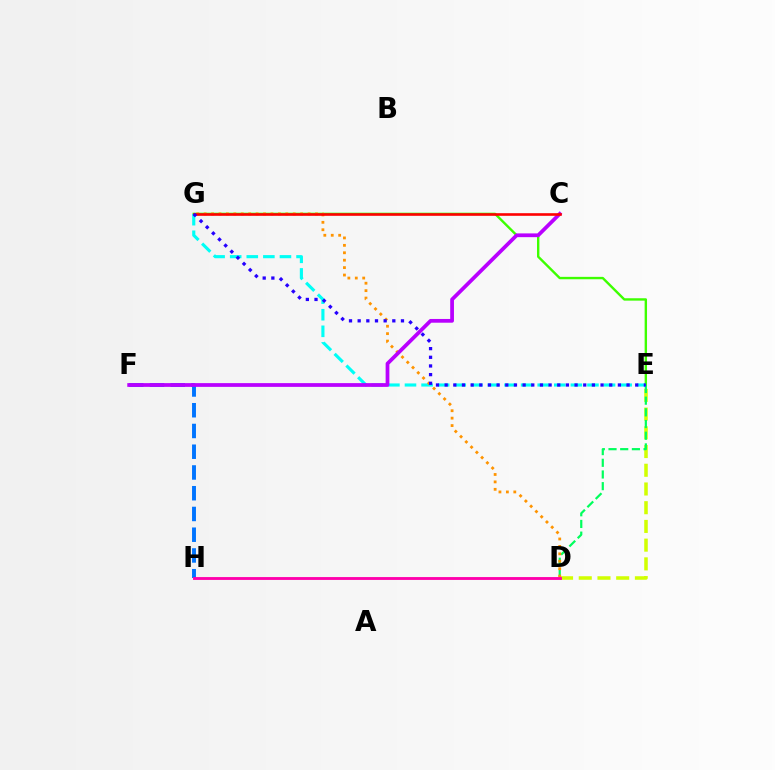{('E', 'G'): [{'color': '#3dff00', 'line_style': 'solid', 'thickness': 1.72}, {'color': '#00fff6', 'line_style': 'dashed', 'thickness': 2.25}, {'color': '#2500ff', 'line_style': 'dotted', 'thickness': 2.35}], ('D', 'E'): [{'color': '#d1ff00', 'line_style': 'dashed', 'thickness': 2.54}, {'color': '#00ff5c', 'line_style': 'dashed', 'thickness': 1.59}], ('F', 'H'): [{'color': '#0074ff', 'line_style': 'dashed', 'thickness': 2.82}], ('D', 'G'): [{'color': '#ff9400', 'line_style': 'dotted', 'thickness': 2.02}], ('C', 'F'): [{'color': '#b900ff', 'line_style': 'solid', 'thickness': 2.7}], ('C', 'G'): [{'color': '#ff0000', 'line_style': 'solid', 'thickness': 1.89}], ('D', 'H'): [{'color': '#ff00ac', 'line_style': 'solid', 'thickness': 2.06}]}